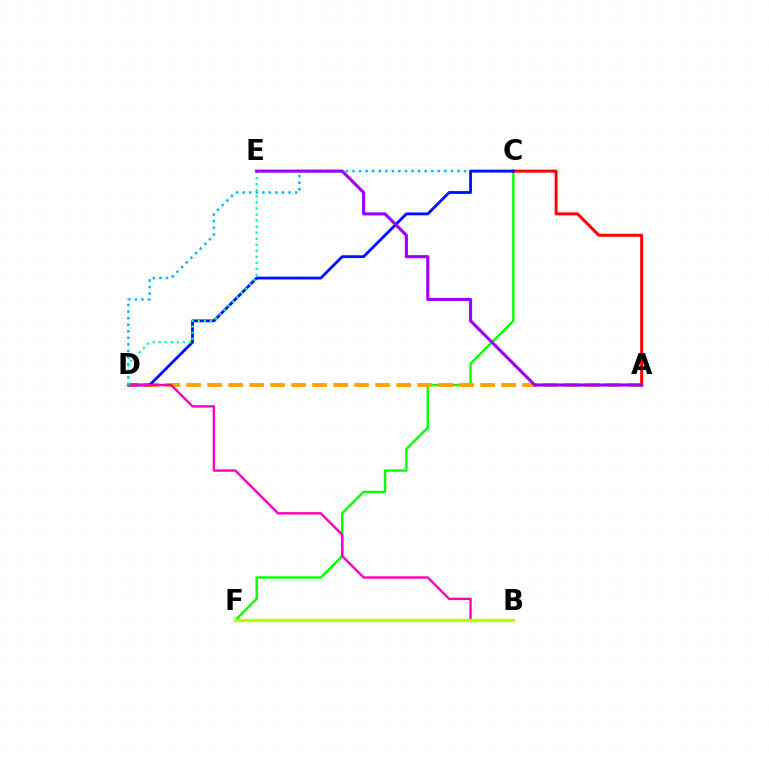{('C', 'D'): [{'color': '#00b5ff', 'line_style': 'dotted', 'thickness': 1.78}, {'color': '#0010ff', 'line_style': 'solid', 'thickness': 2.04}], ('C', 'F'): [{'color': '#08ff00', 'line_style': 'solid', 'thickness': 1.74}], ('A', 'D'): [{'color': '#ffa500', 'line_style': 'dashed', 'thickness': 2.85}], ('A', 'C'): [{'color': '#ff0000', 'line_style': 'solid', 'thickness': 2.16}], ('B', 'D'): [{'color': '#ff00bd', 'line_style': 'solid', 'thickness': 1.76}], ('D', 'E'): [{'color': '#00ff9d', 'line_style': 'dotted', 'thickness': 1.64}], ('B', 'F'): [{'color': '#b3ff00', 'line_style': 'solid', 'thickness': 2.42}], ('A', 'E'): [{'color': '#9b00ff', 'line_style': 'solid', 'thickness': 2.24}]}